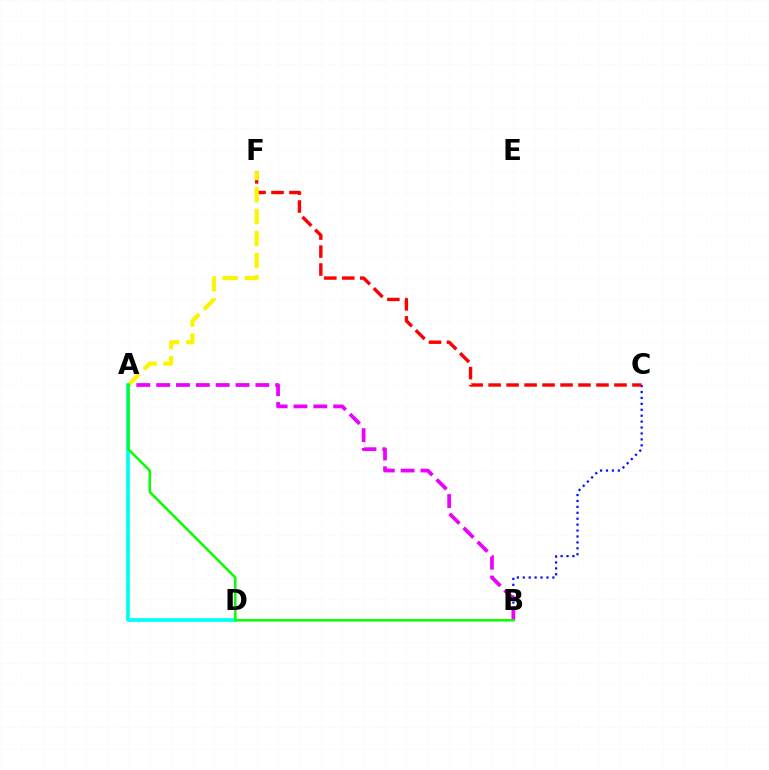{('B', 'C'): [{'color': '#0010ff', 'line_style': 'dotted', 'thickness': 1.61}], ('A', 'B'): [{'color': '#ee00ff', 'line_style': 'dashed', 'thickness': 2.7}, {'color': '#08ff00', 'line_style': 'solid', 'thickness': 1.8}], ('C', 'F'): [{'color': '#ff0000', 'line_style': 'dashed', 'thickness': 2.44}], ('A', 'F'): [{'color': '#fcf500', 'line_style': 'dashed', 'thickness': 2.99}], ('A', 'D'): [{'color': '#00fff6', 'line_style': 'solid', 'thickness': 2.68}]}